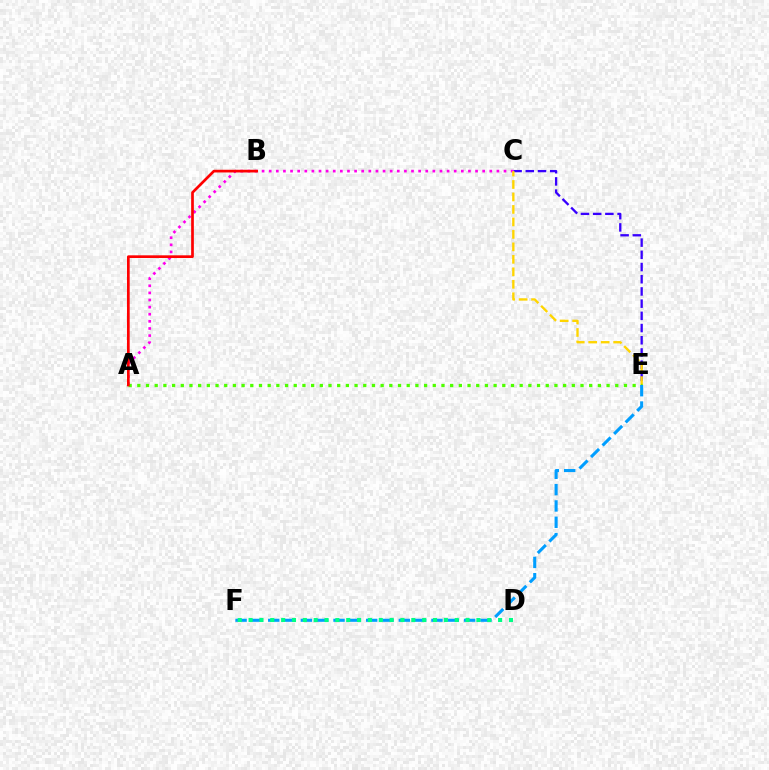{('C', 'E'): [{'color': '#3700ff', 'line_style': 'dashed', 'thickness': 1.66}, {'color': '#ffd500', 'line_style': 'dashed', 'thickness': 1.69}], ('A', 'C'): [{'color': '#ff00ed', 'line_style': 'dotted', 'thickness': 1.93}], ('A', 'E'): [{'color': '#4fff00', 'line_style': 'dotted', 'thickness': 2.36}], ('A', 'B'): [{'color': '#ff0000', 'line_style': 'solid', 'thickness': 1.94}], ('E', 'F'): [{'color': '#009eff', 'line_style': 'dashed', 'thickness': 2.22}], ('D', 'F'): [{'color': '#00ff86', 'line_style': 'dotted', 'thickness': 2.95}]}